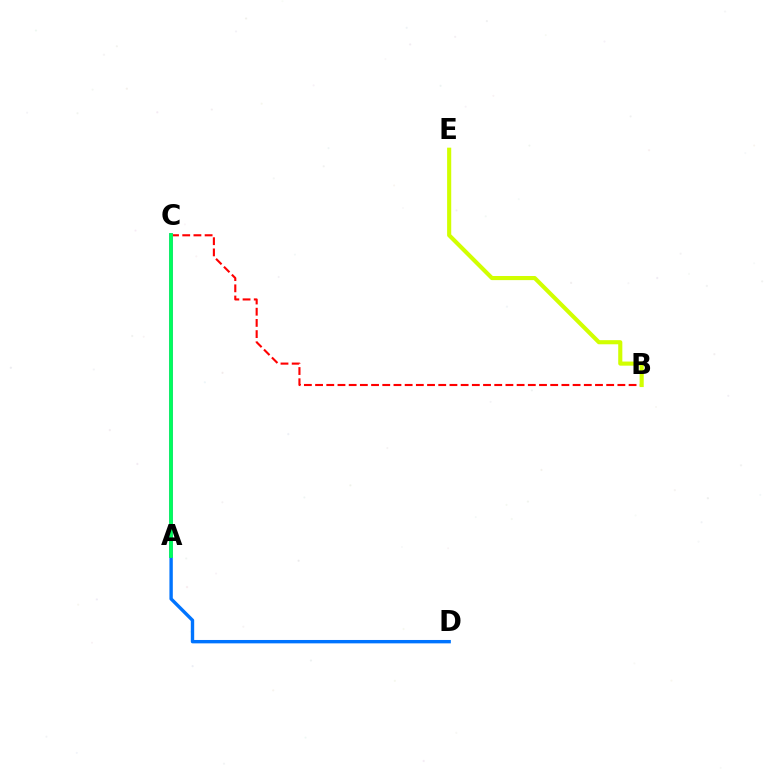{('B', 'C'): [{'color': '#ff0000', 'line_style': 'dashed', 'thickness': 1.52}], ('A', 'C'): [{'color': '#b900ff', 'line_style': 'solid', 'thickness': 2.58}, {'color': '#00ff5c', 'line_style': 'solid', 'thickness': 2.74}], ('B', 'E'): [{'color': '#d1ff00', 'line_style': 'solid', 'thickness': 2.96}], ('A', 'D'): [{'color': '#0074ff', 'line_style': 'solid', 'thickness': 2.43}]}